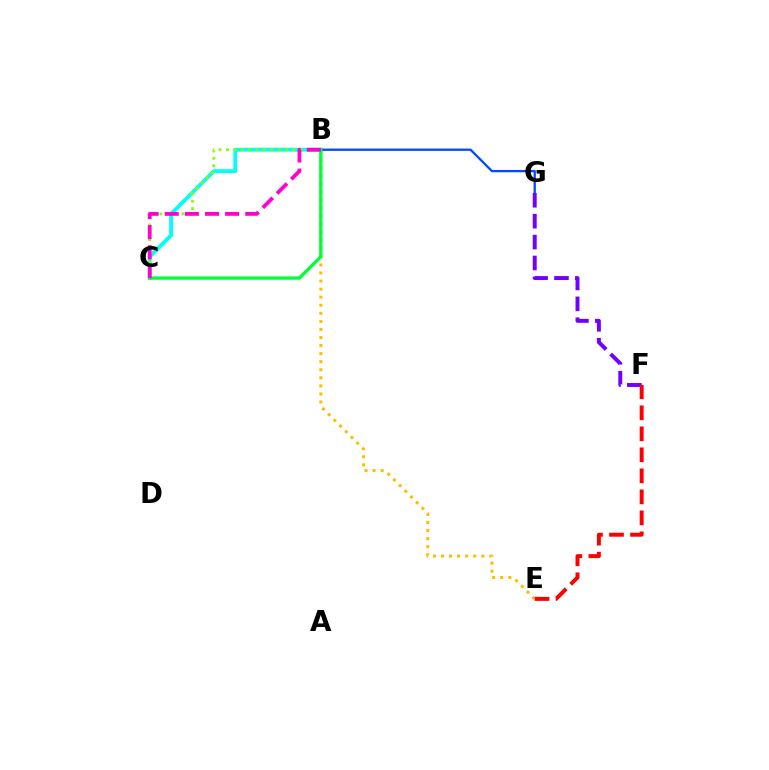{('B', 'E'): [{'color': '#ffbd00', 'line_style': 'dotted', 'thickness': 2.19}], ('F', 'G'): [{'color': '#7200ff', 'line_style': 'dashed', 'thickness': 2.84}], ('E', 'F'): [{'color': '#ff0000', 'line_style': 'dashed', 'thickness': 2.85}], ('B', 'C'): [{'color': '#00fff6', 'line_style': 'solid', 'thickness': 2.77}, {'color': '#84ff00', 'line_style': 'dotted', 'thickness': 2.01}, {'color': '#00ff39', 'line_style': 'solid', 'thickness': 2.4}, {'color': '#ff00cf', 'line_style': 'dashed', 'thickness': 2.73}], ('B', 'G'): [{'color': '#004bff', 'line_style': 'solid', 'thickness': 1.66}]}